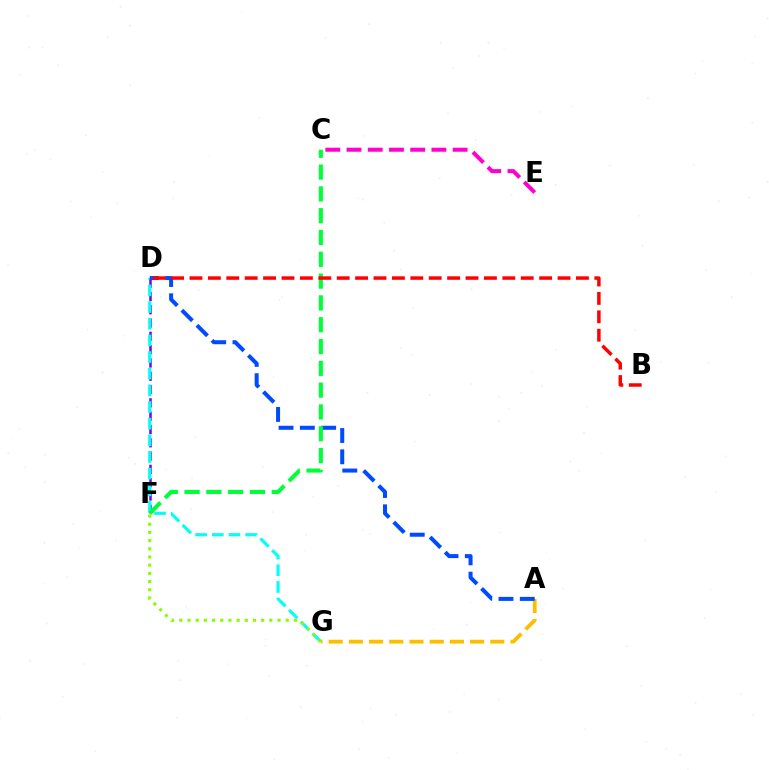{('D', 'F'): [{'color': '#7200ff', 'line_style': 'dashed', 'thickness': 1.81}], ('A', 'G'): [{'color': '#ffbd00', 'line_style': 'dashed', 'thickness': 2.74}], ('D', 'G'): [{'color': '#00fff6', 'line_style': 'dashed', 'thickness': 2.26}], ('A', 'D'): [{'color': '#004bff', 'line_style': 'dashed', 'thickness': 2.89}], ('C', 'F'): [{'color': '#00ff39', 'line_style': 'dashed', 'thickness': 2.96}], ('B', 'D'): [{'color': '#ff0000', 'line_style': 'dashed', 'thickness': 2.5}], ('F', 'G'): [{'color': '#84ff00', 'line_style': 'dotted', 'thickness': 2.22}], ('C', 'E'): [{'color': '#ff00cf', 'line_style': 'dashed', 'thickness': 2.88}]}